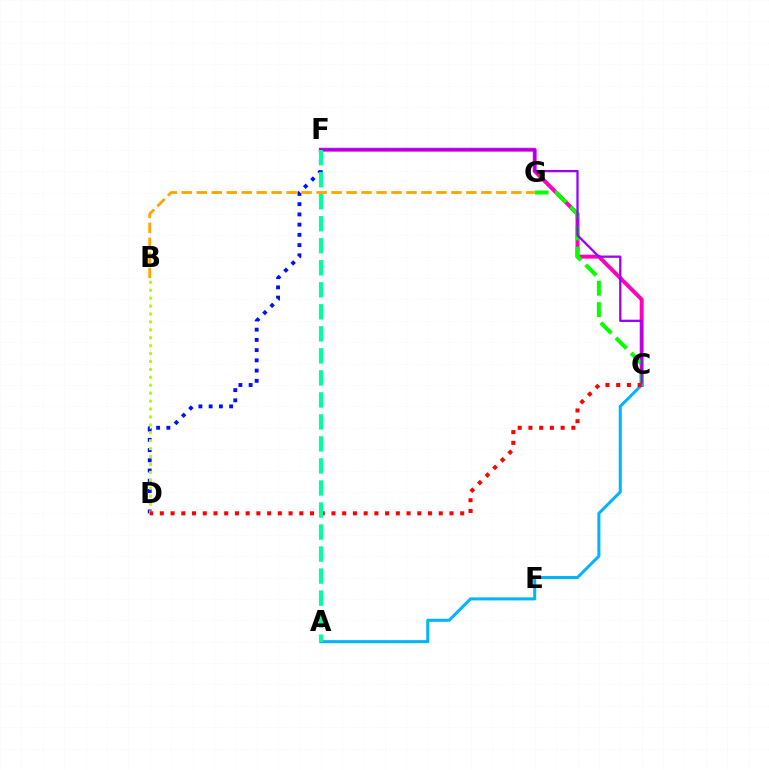{('D', 'F'): [{'color': '#0010ff', 'line_style': 'dotted', 'thickness': 2.78}], ('B', 'D'): [{'color': '#b3ff00', 'line_style': 'dotted', 'thickness': 2.15}], ('C', 'F'): [{'color': '#ff00bd', 'line_style': 'solid', 'thickness': 2.83}, {'color': '#9b00ff', 'line_style': 'solid', 'thickness': 1.64}], ('C', 'G'): [{'color': '#08ff00', 'line_style': 'dashed', 'thickness': 2.91}], ('B', 'G'): [{'color': '#ffa500', 'line_style': 'dashed', 'thickness': 2.03}], ('A', 'C'): [{'color': '#00b5ff', 'line_style': 'solid', 'thickness': 2.18}], ('C', 'D'): [{'color': '#ff0000', 'line_style': 'dotted', 'thickness': 2.91}], ('A', 'F'): [{'color': '#00ff9d', 'line_style': 'dashed', 'thickness': 2.99}]}